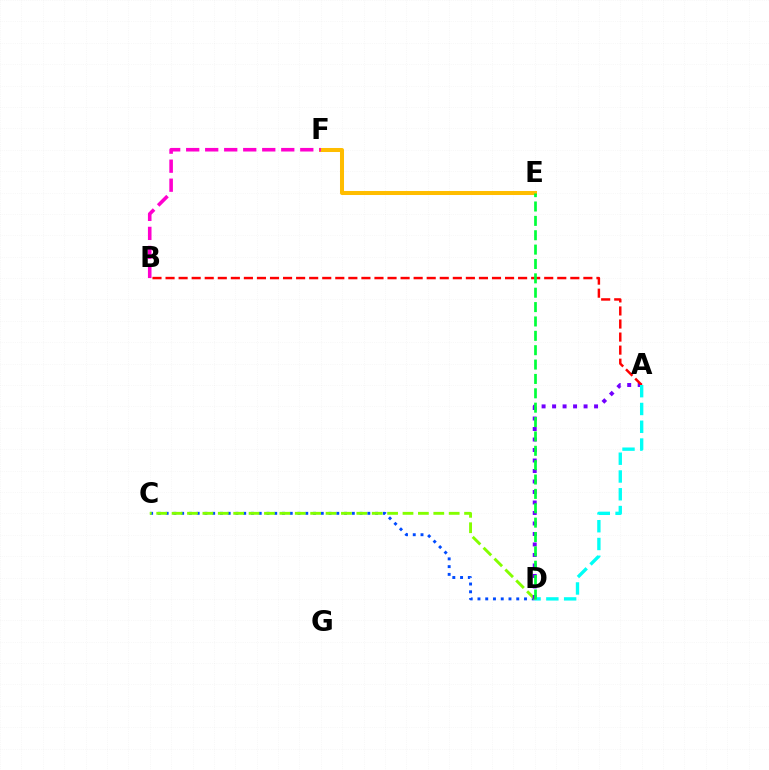{('C', 'D'): [{'color': '#004bff', 'line_style': 'dotted', 'thickness': 2.11}, {'color': '#84ff00', 'line_style': 'dashed', 'thickness': 2.09}], ('E', 'F'): [{'color': '#ffbd00', 'line_style': 'solid', 'thickness': 2.9}], ('A', 'D'): [{'color': '#7200ff', 'line_style': 'dotted', 'thickness': 2.85}, {'color': '#00fff6', 'line_style': 'dashed', 'thickness': 2.42}], ('B', 'F'): [{'color': '#ff00cf', 'line_style': 'dashed', 'thickness': 2.58}], ('A', 'B'): [{'color': '#ff0000', 'line_style': 'dashed', 'thickness': 1.77}], ('D', 'E'): [{'color': '#00ff39', 'line_style': 'dashed', 'thickness': 1.95}]}